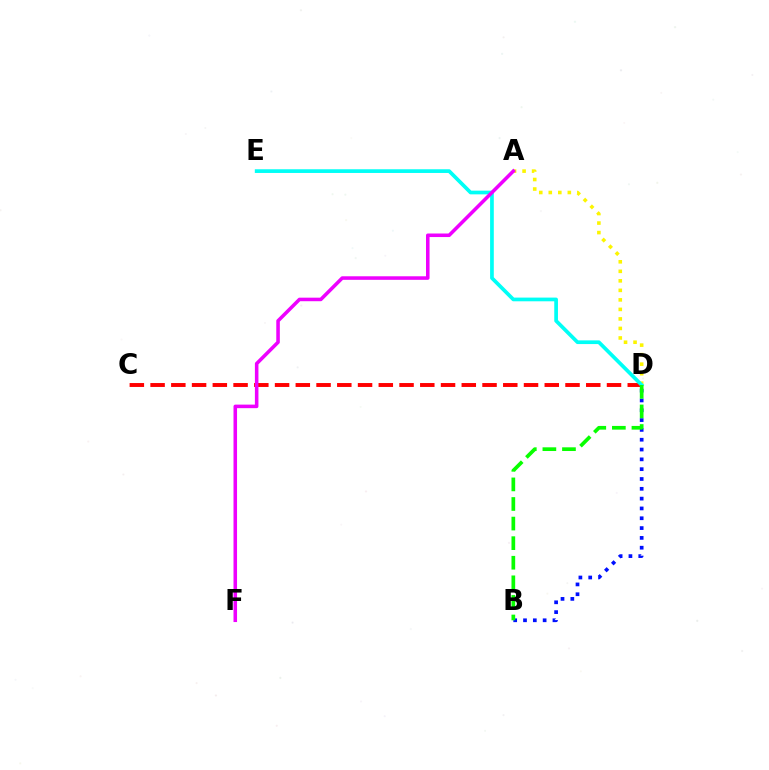{('B', 'D'): [{'color': '#0010ff', 'line_style': 'dotted', 'thickness': 2.67}, {'color': '#08ff00', 'line_style': 'dashed', 'thickness': 2.66}], ('A', 'D'): [{'color': '#fcf500', 'line_style': 'dotted', 'thickness': 2.59}], ('C', 'D'): [{'color': '#ff0000', 'line_style': 'dashed', 'thickness': 2.82}], ('D', 'E'): [{'color': '#00fff6', 'line_style': 'solid', 'thickness': 2.66}], ('A', 'F'): [{'color': '#ee00ff', 'line_style': 'solid', 'thickness': 2.55}]}